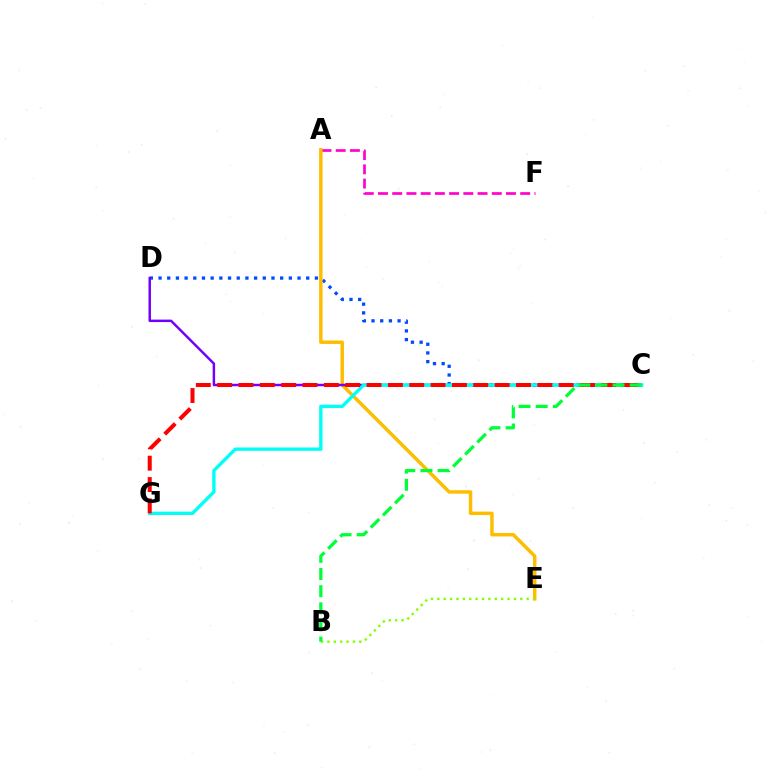{('C', 'D'): [{'color': '#004bff', 'line_style': 'dotted', 'thickness': 2.36}, {'color': '#7200ff', 'line_style': 'solid', 'thickness': 1.78}], ('A', 'F'): [{'color': '#ff00cf', 'line_style': 'dashed', 'thickness': 1.93}], ('A', 'E'): [{'color': '#ffbd00', 'line_style': 'solid', 'thickness': 2.49}], ('C', 'G'): [{'color': '#00fff6', 'line_style': 'solid', 'thickness': 2.42}, {'color': '#ff0000', 'line_style': 'dashed', 'thickness': 2.9}], ('B', 'E'): [{'color': '#84ff00', 'line_style': 'dotted', 'thickness': 1.73}], ('B', 'C'): [{'color': '#00ff39', 'line_style': 'dashed', 'thickness': 2.33}]}